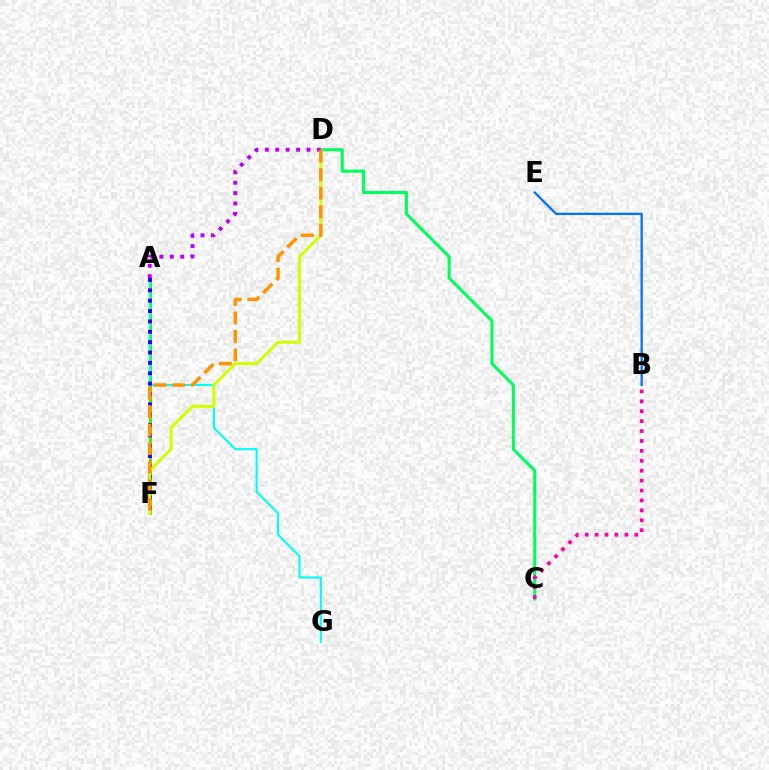{('A', 'F'): [{'color': '#ff0000', 'line_style': 'solid', 'thickness': 1.89}, {'color': '#3dff00', 'line_style': 'solid', 'thickness': 1.93}, {'color': '#2500ff', 'line_style': 'dotted', 'thickness': 2.82}], ('A', 'G'): [{'color': '#00fff6', 'line_style': 'solid', 'thickness': 1.51}], ('C', 'D'): [{'color': '#00ff5c', 'line_style': 'solid', 'thickness': 2.21}], ('D', 'F'): [{'color': '#d1ff00', 'line_style': 'solid', 'thickness': 2.16}, {'color': '#ff9400', 'line_style': 'dashed', 'thickness': 2.52}], ('B', 'E'): [{'color': '#0074ff', 'line_style': 'solid', 'thickness': 1.66}], ('A', 'D'): [{'color': '#b900ff', 'line_style': 'dotted', 'thickness': 2.83}], ('B', 'C'): [{'color': '#ff00ac', 'line_style': 'dotted', 'thickness': 2.69}]}